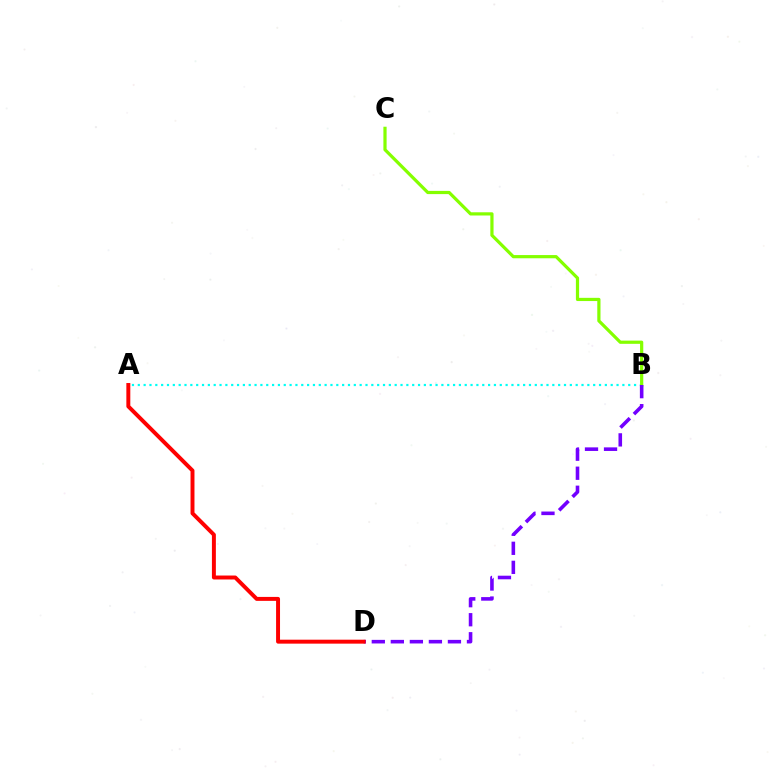{('A', 'B'): [{'color': '#00fff6', 'line_style': 'dotted', 'thickness': 1.59}], ('B', 'C'): [{'color': '#84ff00', 'line_style': 'solid', 'thickness': 2.31}], ('B', 'D'): [{'color': '#7200ff', 'line_style': 'dashed', 'thickness': 2.59}], ('A', 'D'): [{'color': '#ff0000', 'line_style': 'solid', 'thickness': 2.84}]}